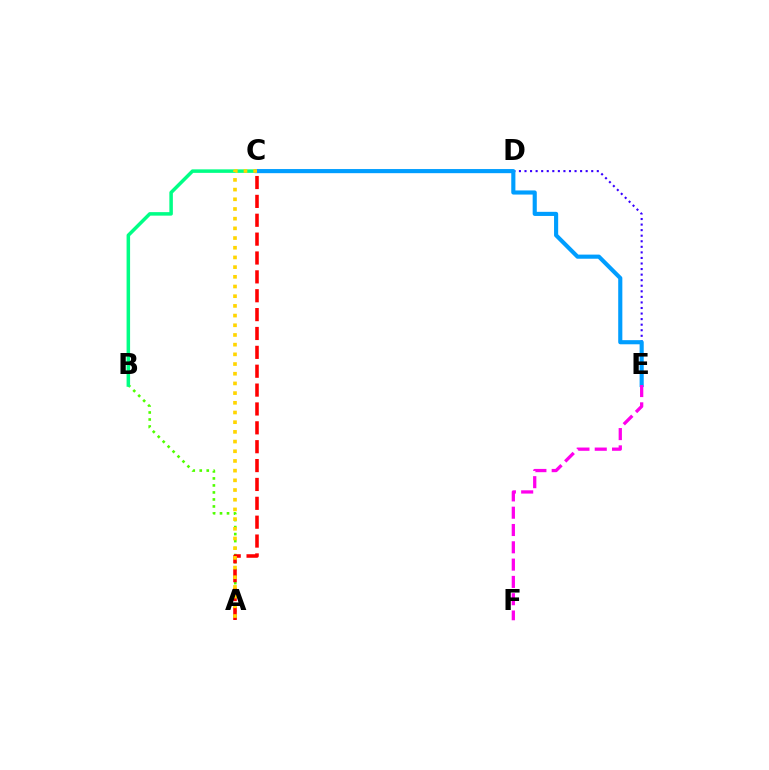{('A', 'B'): [{'color': '#4fff00', 'line_style': 'dotted', 'thickness': 1.9}], ('A', 'C'): [{'color': '#ff0000', 'line_style': 'dashed', 'thickness': 2.56}, {'color': '#ffd500', 'line_style': 'dotted', 'thickness': 2.63}], ('D', 'E'): [{'color': '#3700ff', 'line_style': 'dotted', 'thickness': 1.51}], ('B', 'C'): [{'color': '#00ff86', 'line_style': 'solid', 'thickness': 2.53}], ('C', 'E'): [{'color': '#009eff', 'line_style': 'solid', 'thickness': 2.97}], ('E', 'F'): [{'color': '#ff00ed', 'line_style': 'dashed', 'thickness': 2.35}]}